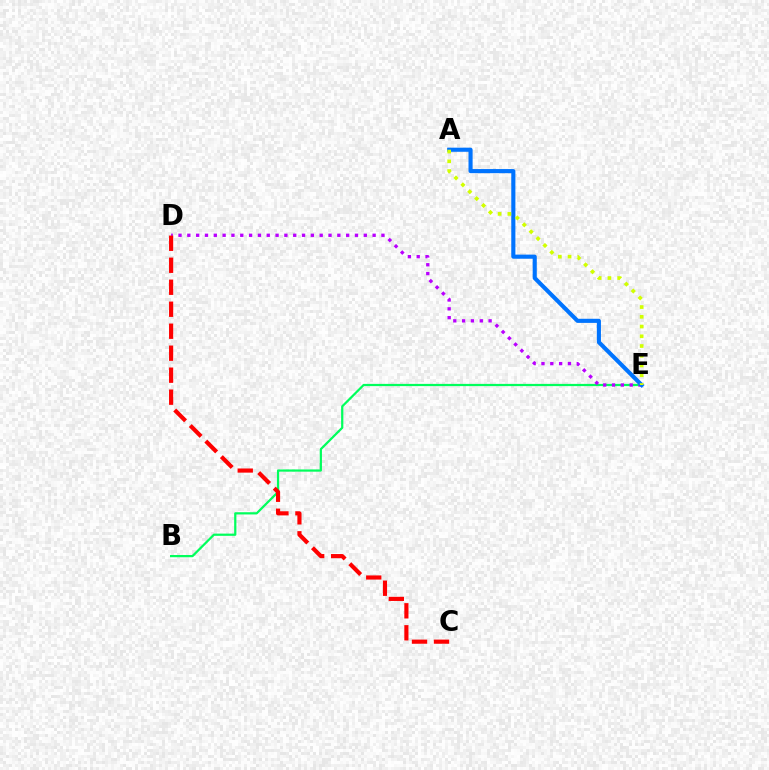{('B', 'E'): [{'color': '#00ff5c', 'line_style': 'solid', 'thickness': 1.6}], ('D', 'E'): [{'color': '#b900ff', 'line_style': 'dotted', 'thickness': 2.4}], ('C', 'D'): [{'color': '#ff0000', 'line_style': 'dashed', 'thickness': 2.99}], ('A', 'E'): [{'color': '#0074ff', 'line_style': 'solid', 'thickness': 2.96}, {'color': '#d1ff00', 'line_style': 'dotted', 'thickness': 2.65}]}